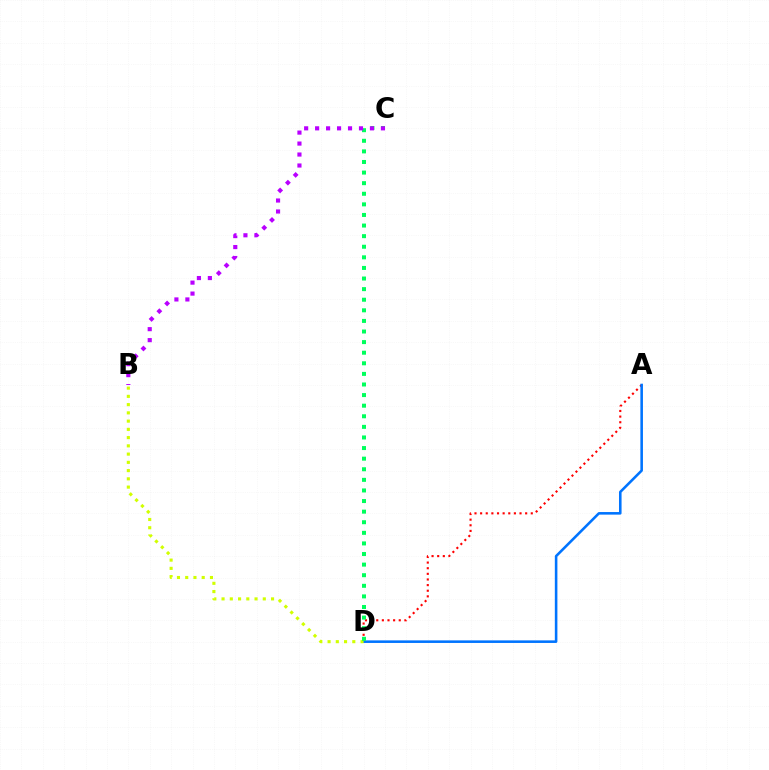{('A', 'D'): [{'color': '#ff0000', 'line_style': 'dotted', 'thickness': 1.53}, {'color': '#0074ff', 'line_style': 'solid', 'thickness': 1.85}], ('B', 'D'): [{'color': '#d1ff00', 'line_style': 'dotted', 'thickness': 2.24}], ('C', 'D'): [{'color': '#00ff5c', 'line_style': 'dotted', 'thickness': 2.88}], ('B', 'C'): [{'color': '#b900ff', 'line_style': 'dotted', 'thickness': 2.98}]}